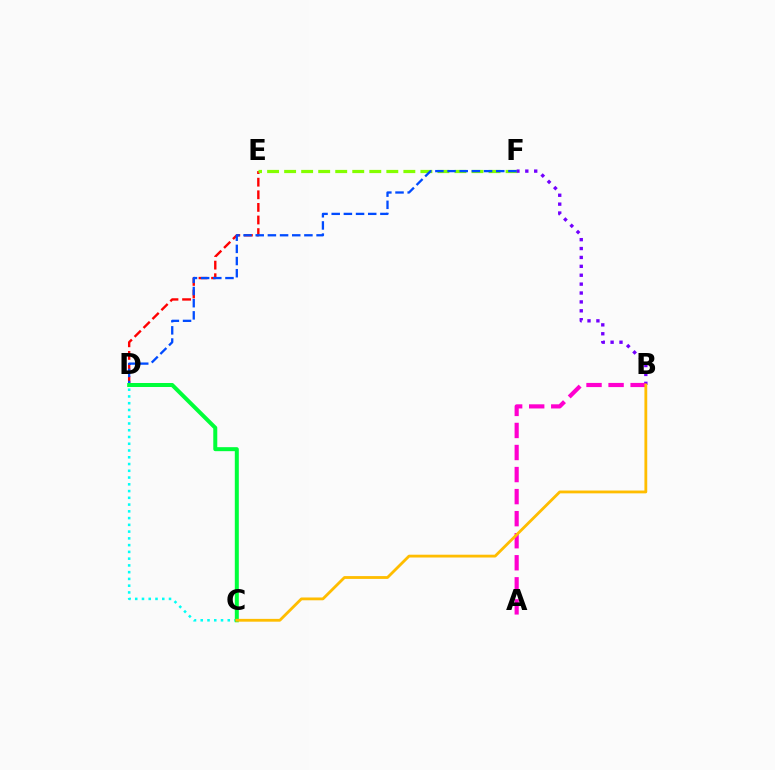{('D', 'E'): [{'color': '#ff0000', 'line_style': 'dashed', 'thickness': 1.71}], ('E', 'F'): [{'color': '#84ff00', 'line_style': 'dashed', 'thickness': 2.31}], ('C', 'D'): [{'color': '#00fff6', 'line_style': 'dotted', 'thickness': 1.84}, {'color': '#00ff39', 'line_style': 'solid', 'thickness': 2.88}], ('B', 'F'): [{'color': '#7200ff', 'line_style': 'dotted', 'thickness': 2.42}], ('D', 'F'): [{'color': '#004bff', 'line_style': 'dashed', 'thickness': 1.65}], ('A', 'B'): [{'color': '#ff00cf', 'line_style': 'dashed', 'thickness': 3.0}], ('B', 'C'): [{'color': '#ffbd00', 'line_style': 'solid', 'thickness': 2.02}]}